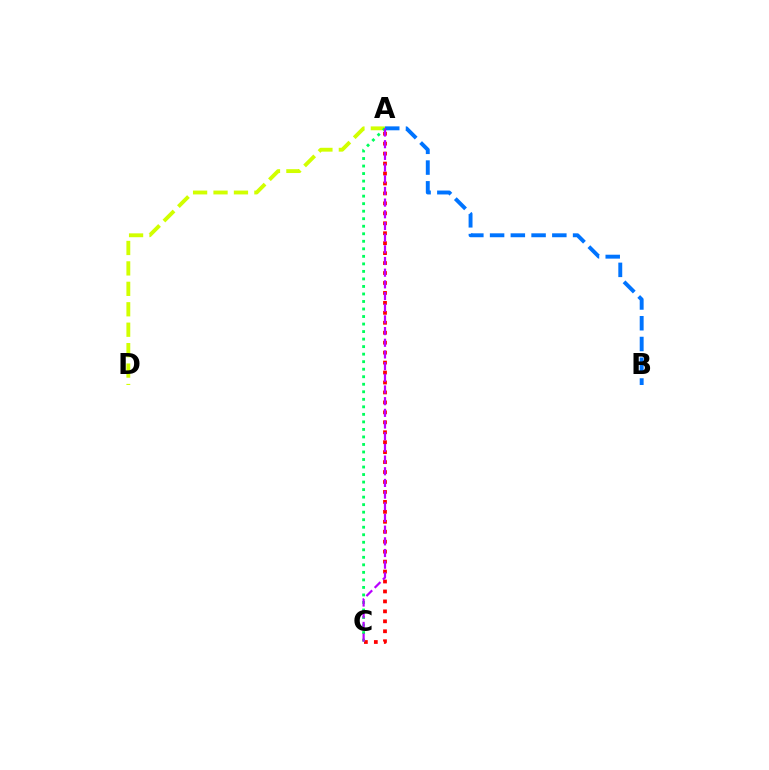{('A', 'C'): [{'color': '#ff0000', 'line_style': 'dotted', 'thickness': 2.7}, {'color': '#00ff5c', 'line_style': 'dotted', 'thickness': 2.04}, {'color': '#b900ff', 'line_style': 'dashed', 'thickness': 1.59}], ('A', 'D'): [{'color': '#d1ff00', 'line_style': 'dashed', 'thickness': 2.78}], ('A', 'B'): [{'color': '#0074ff', 'line_style': 'dashed', 'thickness': 2.82}]}